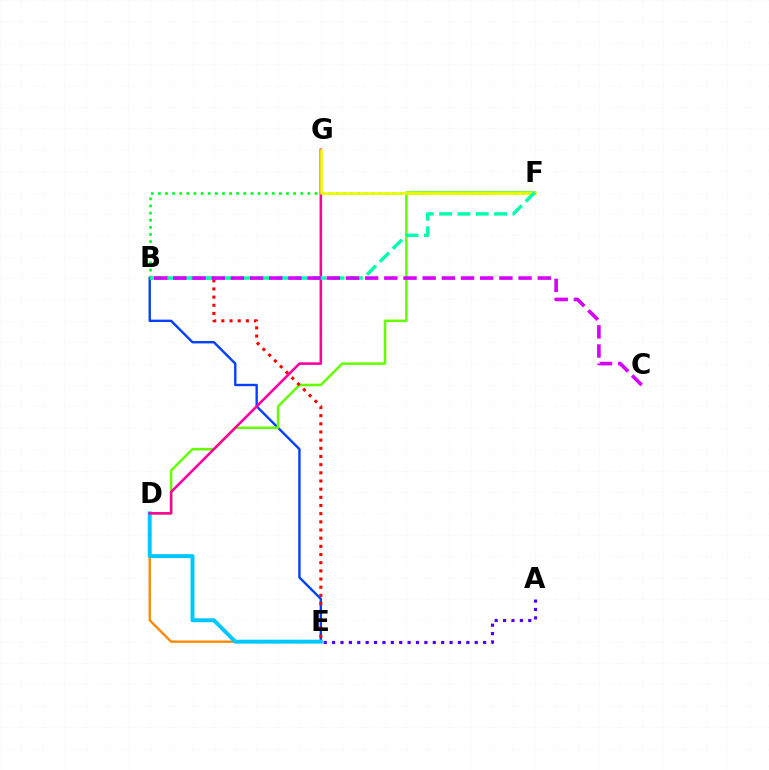{('D', 'E'): [{'color': '#ff8800', 'line_style': 'solid', 'thickness': 1.69}, {'color': '#00c7ff', 'line_style': 'solid', 'thickness': 2.83}], ('B', 'F'): [{'color': '#00ff27', 'line_style': 'dotted', 'thickness': 1.93}, {'color': '#00ffaf', 'line_style': 'dashed', 'thickness': 2.49}], ('B', 'E'): [{'color': '#003fff', 'line_style': 'solid', 'thickness': 1.71}, {'color': '#ff0000', 'line_style': 'dotted', 'thickness': 2.22}], ('A', 'E'): [{'color': '#4f00ff', 'line_style': 'dotted', 'thickness': 2.28}], ('D', 'F'): [{'color': '#66ff00', 'line_style': 'solid', 'thickness': 1.82}], ('D', 'G'): [{'color': '#ff00a0', 'line_style': 'solid', 'thickness': 1.85}], ('F', 'G'): [{'color': '#eeff00', 'line_style': 'solid', 'thickness': 1.93}], ('B', 'C'): [{'color': '#d600ff', 'line_style': 'dashed', 'thickness': 2.61}]}